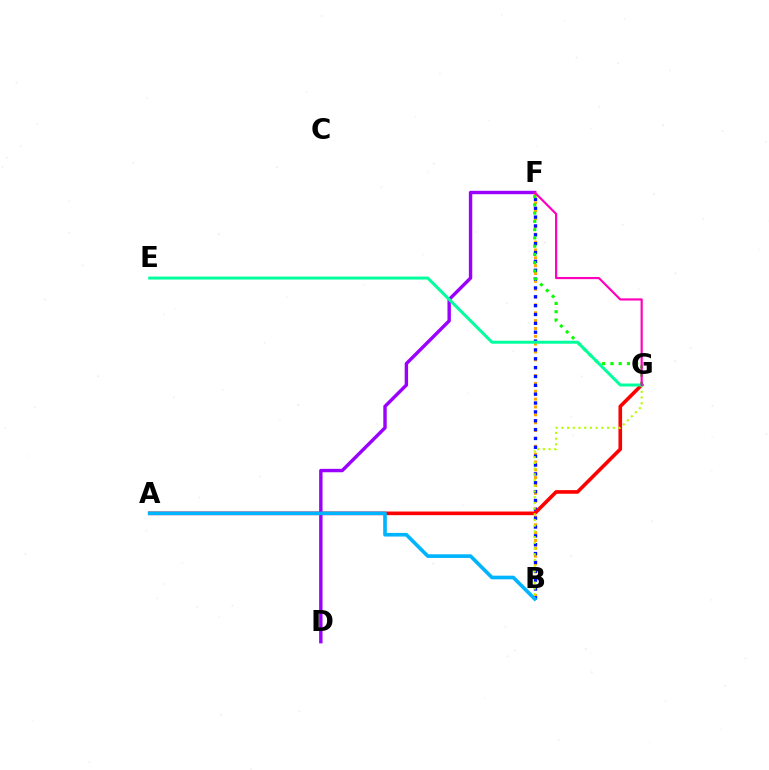{('B', 'F'): [{'color': '#ffa500', 'line_style': 'dotted', 'thickness': 2.13}, {'color': '#0010ff', 'line_style': 'dotted', 'thickness': 2.41}], ('F', 'G'): [{'color': '#08ff00', 'line_style': 'dotted', 'thickness': 2.25}, {'color': '#ff00bd', 'line_style': 'solid', 'thickness': 1.57}], ('A', 'G'): [{'color': '#ff0000', 'line_style': 'solid', 'thickness': 2.61}], ('D', 'F'): [{'color': '#9b00ff', 'line_style': 'solid', 'thickness': 2.45}], ('B', 'G'): [{'color': '#b3ff00', 'line_style': 'dotted', 'thickness': 1.55}], ('A', 'B'): [{'color': '#00b5ff', 'line_style': 'solid', 'thickness': 2.62}], ('E', 'G'): [{'color': '#00ff9d', 'line_style': 'solid', 'thickness': 2.15}]}